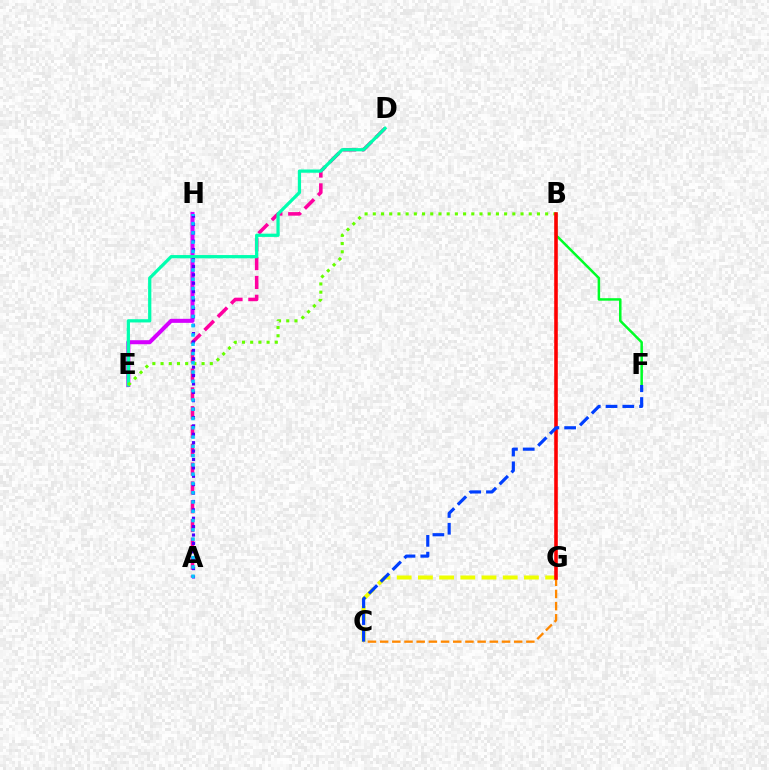{('C', 'G'): [{'color': '#eeff00', 'line_style': 'dashed', 'thickness': 2.88}, {'color': '#ff8800', 'line_style': 'dashed', 'thickness': 1.66}], ('B', 'F'): [{'color': '#00ff27', 'line_style': 'solid', 'thickness': 1.81}], ('E', 'H'): [{'color': '#d600ff', 'line_style': 'solid', 'thickness': 2.9}], ('A', 'D'): [{'color': '#ff00a0', 'line_style': 'dashed', 'thickness': 2.56}], ('A', 'H'): [{'color': '#4f00ff', 'line_style': 'dotted', 'thickness': 2.28}, {'color': '#00c7ff', 'line_style': 'dotted', 'thickness': 2.52}], ('D', 'E'): [{'color': '#00ffaf', 'line_style': 'solid', 'thickness': 2.34}], ('B', 'E'): [{'color': '#66ff00', 'line_style': 'dotted', 'thickness': 2.23}], ('B', 'G'): [{'color': '#ff0000', 'line_style': 'solid', 'thickness': 2.58}], ('C', 'F'): [{'color': '#003fff', 'line_style': 'dashed', 'thickness': 2.28}]}